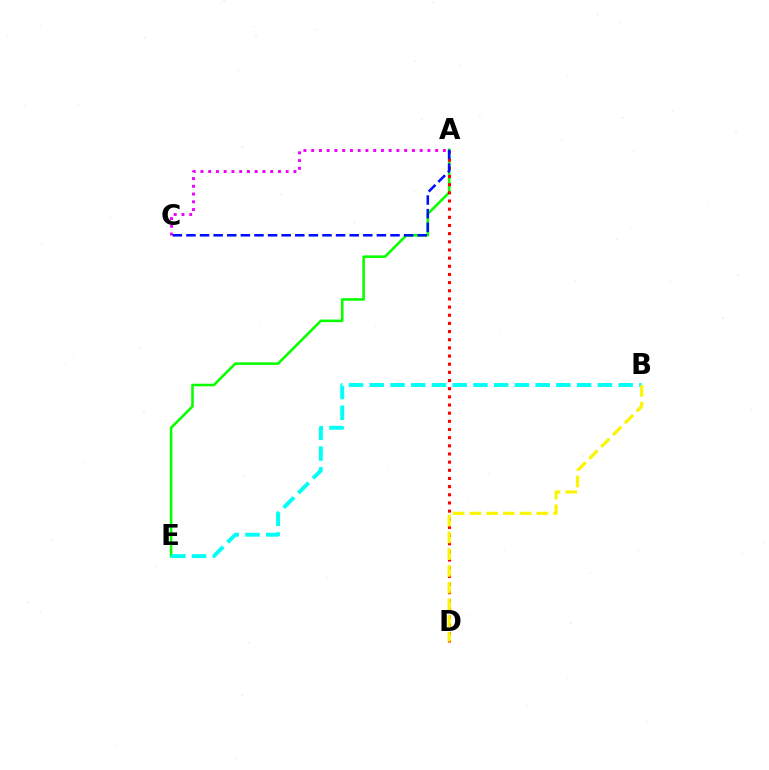{('A', 'E'): [{'color': '#08ff00', 'line_style': 'solid', 'thickness': 1.86}], ('A', 'D'): [{'color': '#ff0000', 'line_style': 'dotted', 'thickness': 2.22}], ('B', 'E'): [{'color': '#00fff6', 'line_style': 'dashed', 'thickness': 2.82}], ('A', 'C'): [{'color': '#ee00ff', 'line_style': 'dotted', 'thickness': 2.11}, {'color': '#0010ff', 'line_style': 'dashed', 'thickness': 1.85}], ('B', 'D'): [{'color': '#fcf500', 'line_style': 'dashed', 'thickness': 2.28}]}